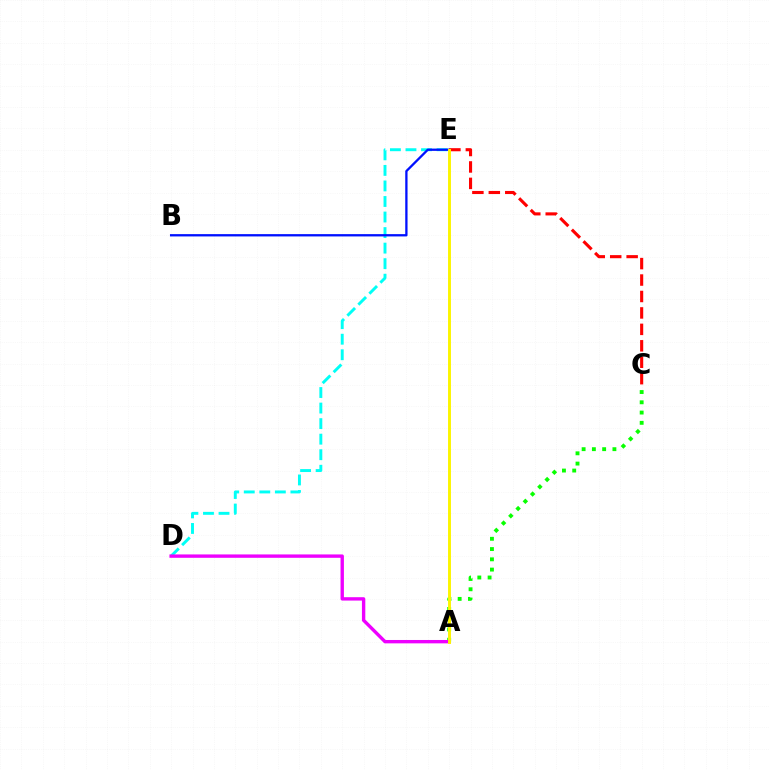{('A', 'C'): [{'color': '#08ff00', 'line_style': 'dotted', 'thickness': 2.79}], ('D', 'E'): [{'color': '#00fff6', 'line_style': 'dashed', 'thickness': 2.11}], ('B', 'E'): [{'color': '#0010ff', 'line_style': 'solid', 'thickness': 1.66}], ('A', 'D'): [{'color': '#ee00ff', 'line_style': 'solid', 'thickness': 2.43}], ('C', 'E'): [{'color': '#ff0000', 'line_style': 'dashed', 'thickness': 2.23}], ('A', 'E'): [{'color': '#fcf500', 'line_style': 'solid', 'thickness': 2.11}]}